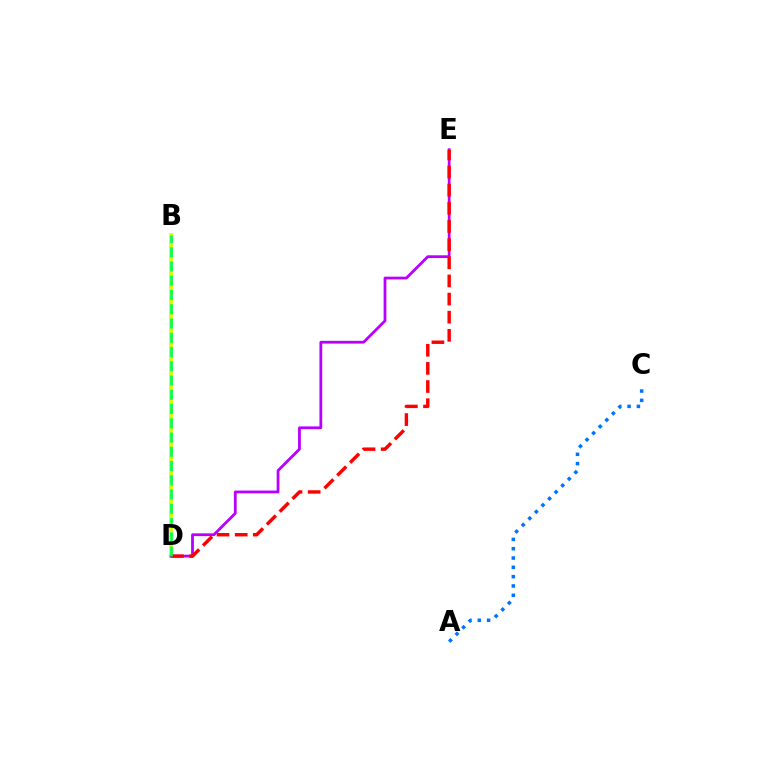{('B', 'D'): [{'color': '#d1ff00', 'line_style': 'solid', 'thickness': 2.72}, {'color': '#00ff5c', 'line_style': 'dashed', 'thickness': 1.94}], ('D', 'E'): [{'color': '#b900ff', 'line_style': 'solid', 'thickness': 2.0}, {'color': '#ff0000', 'line_style': 'dashed', 'thickness': 2.46}], ('A', 'C'): [{'color': '#0074ff', 'line_style': 'dotted', 'thickness': 2.53}]}